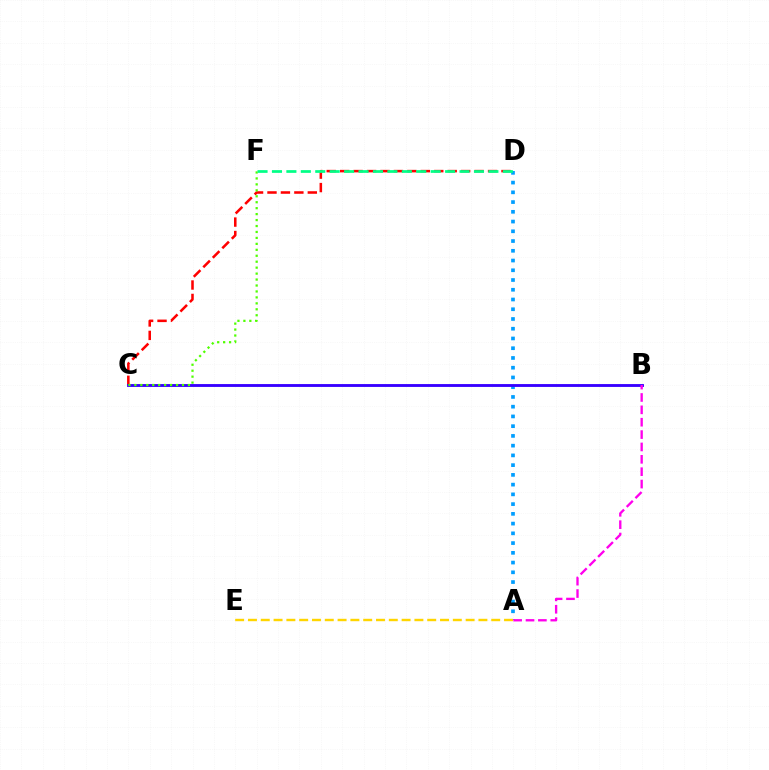{('C', 'D'): [{'color': '#ff0000', 'line_style': 'dashed', 'thickness': 1.83}], ('A', 'D'): [{'color': '#009eff', 'line_style': 'dotted', 'thickness': 2.65}], ('B', 'C'): [{'color': '#3700ff', 'line_style': 'solid', 'thickness': 2.06}], ('C', 'F'): [{'color': '#4fff00', 'line_style': 'dotted', 'thickness': 1.62}], ('A', 'B'): [{'color': '#ff00ed', 'line_style': 'dashed', 'thickness': 1.68}], ('A', 'E'): [{'color': '#ffd500', 'line_style': 'dashed', 'thickness': 1.74}], ('D', 'F'): [{'color': '#00ff86', 'line_style': 'dashed', 'thickness': 1.96}]}